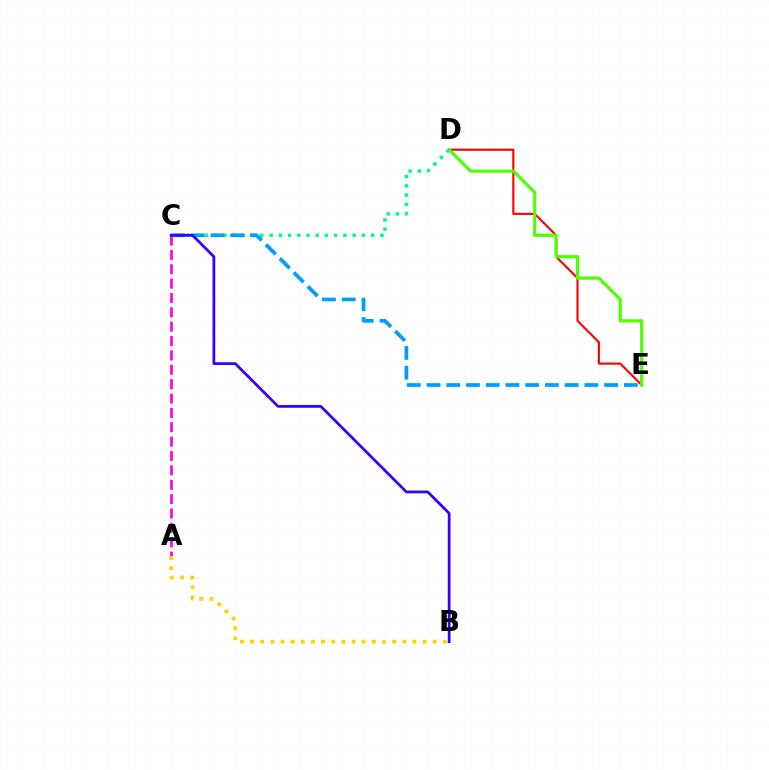{('A', 'C'): [{'color': '#ff00ed', 'line_style': 'dashed', 'thickness': 1.95}], ('D', 'E'): [{'color': '#ff0000', 'line_style': 'solid', 'thickness': 1.54}, {'color': '#4fff00', 'line_style': 'solid', 'thickness': 2.27}], ('C', 'D'): [{'color': '#00ff86', 'line_style': 'dotted', 'thickness': 2.51}], ('C', 'E'): [{'color': '#009eff', 'line_style': 'dashed', 'thickness': 2.68}], ('B', 'C'): [{'color': '#3700ff', 'line_style': 'solid', 'thickness': 1.98}], ('A', 'B'): [{'color': '#ffd500', 'line_style': 'dotted', 'thickness': 2.76}]}